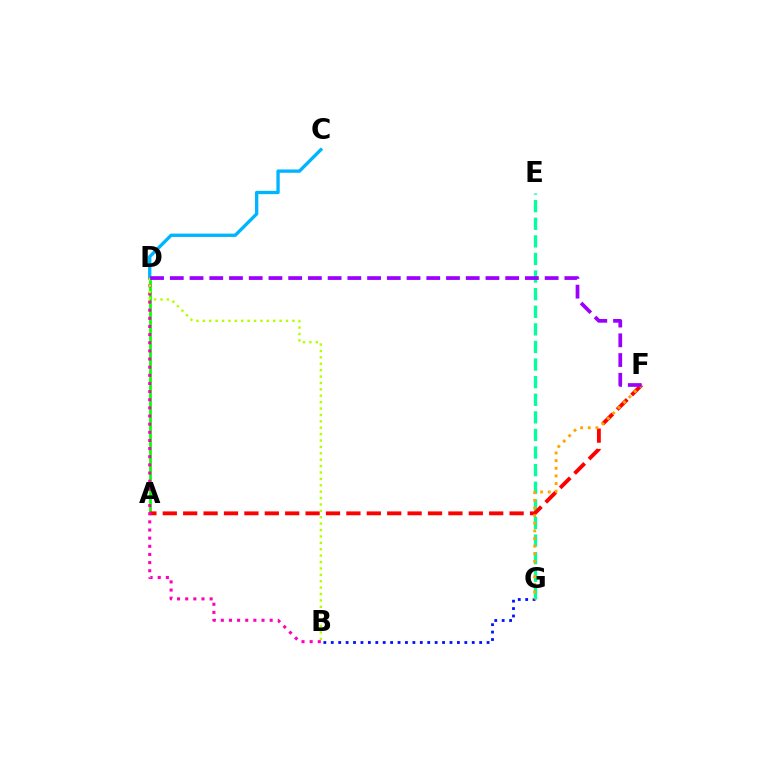{('B', 'G'): [{'color': '#0010ff', 'line_style': 'dotted', 'thickness': 2.02}], ('E', 'G'): [{'color': '#00ff9d', 'line_style': 'dashed', 'thickness': 2.39}], ('A', 'D'): [{'color': '#08ff00', 'line_style': 'solid', 'thickness': 1.97}], ('C', 'D'): [{'color': '#00b5ff', 'line_style': 'solid', 'thickness': 2.39}], ('A', 'F'): [{'color': '#ff0000', 'line_style': 'dashed', 'thickness': 2.77}], ('F', 'G'): [{'color': '#ffa500', 'line_style': 'dotted', 'thickness': 2.07}], ('B', 'D'): [{'color': '#ff00bd', 'line_style': 'dotted', 'thickness': 2.21}, {'color': '#b3ff00', 'line_style': 'dotted', 'thickness': 1.74}], ('D', 'F'): [{'color': '#9b00ff', 'line_style': 'dashed', 'thickness': 2.68}]}